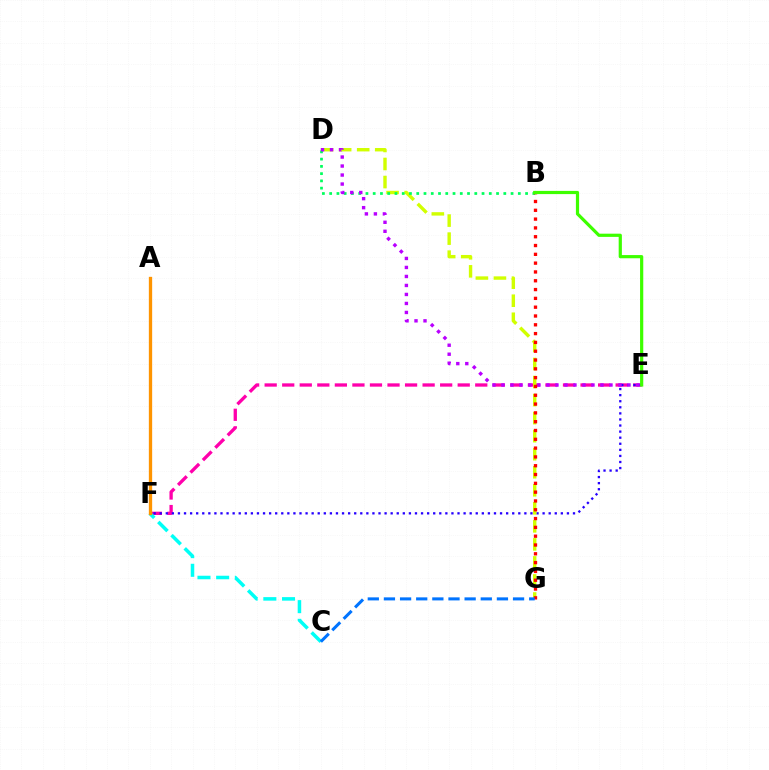{('E', 'F'): [{'color': '#ff00ac', 'line_style': 'dashed', 'thickness': 2.38}, {'color': '#2500ff', 'line_style': 'dotted', 'thickness': 1.65}], ('D', 'G'): [{'color': '#d1ff00', 'line_style': 'dashed', 'thickness': 2.45}], ('B', 'D'): [{'color': '#00ff5c', 'line_style': 'dotted', 'thickness': 1.97}], ('C', 'F'): [{'color': '#00fff6', 'line_style': 'dashed', 'thickness': 2.54}], ('D', 'E'): [{'color': '#b900ff', 'line_style': 'dotted', 'thickness': 2.45}], ('B', 'G'): [{'color': '#ff0000', 'line_style': 'dotted', 'thickness': 2.39}], ('C', 'G'): [{'color': '#0074ff', 'line_style': 'dashed', 'thickness': 2.19}], ('B', 'E'): [{'color': '#3dff00', 'line_style': 'solid', 'thickness': 2.3}], ('A', 'F'): [{'color': '#ff9400', 'line_style': 'solid', 'thickness': 2.38}]}